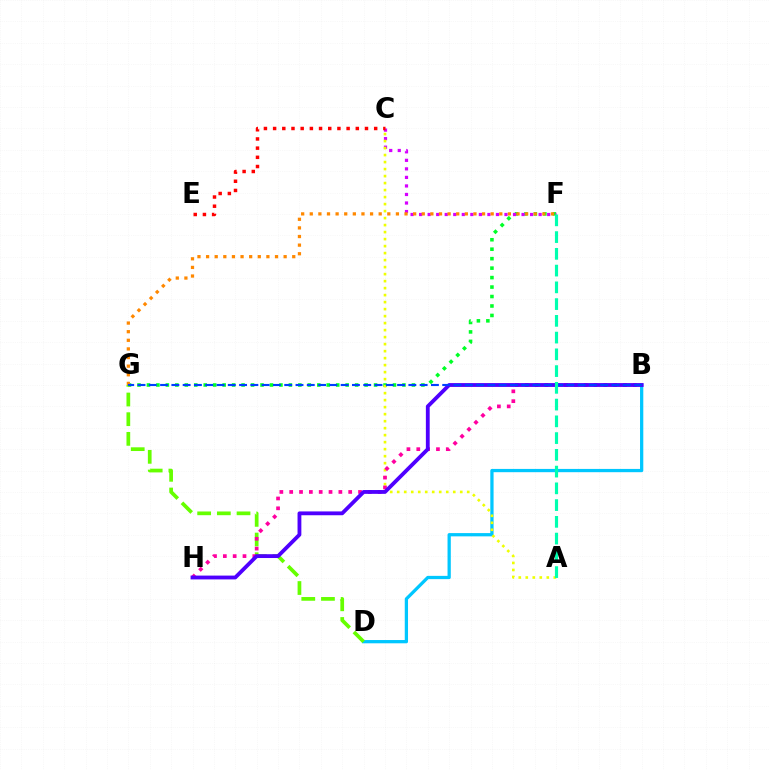{('B', 'D'): [{'color': '#00c7ff', 'line_style': 'solid', 'thickness': 2.35}], ('F', 'G'): [{'color': '#00ff27', 'line_style': 'dotted', 'thickness': 2.57}, {'color': '#ff8800', 'line_style': 'dotted', 'thickness': 2.34}], ('C', 'F'): [{'color': '#d600ff', 'line_style': 'dotted', 'thickness': 2.32}], ('A', 'C'): [{'color': '#eeff00', 'line_style': 'dotted', 'thickness': 1.9}], ('C', 'E'): [{'color': '#ff0000', 'line_style': 'dotted', 'thickness': 2.5}], ('D', 'G'): [{'color': '#66ff00', 'line_style': 'dashed', 'thickness': 2.67}], ('B', 'H'): [{'color': '#ff00a0', 'line_style': 'dotted', 'thickness': 2.67}, {'color': '#4f00ff', 'line_style': 'solid', 'thickness': 2.75}], ('B', 'G'): [{'color': '#003fff', 'line_style': 'dashed', 'thickness': 1.53}], ('A', 'F'): [{'color': '#00ffaf', 'line_style': 'dashed', 'thickness': 2.28}]}